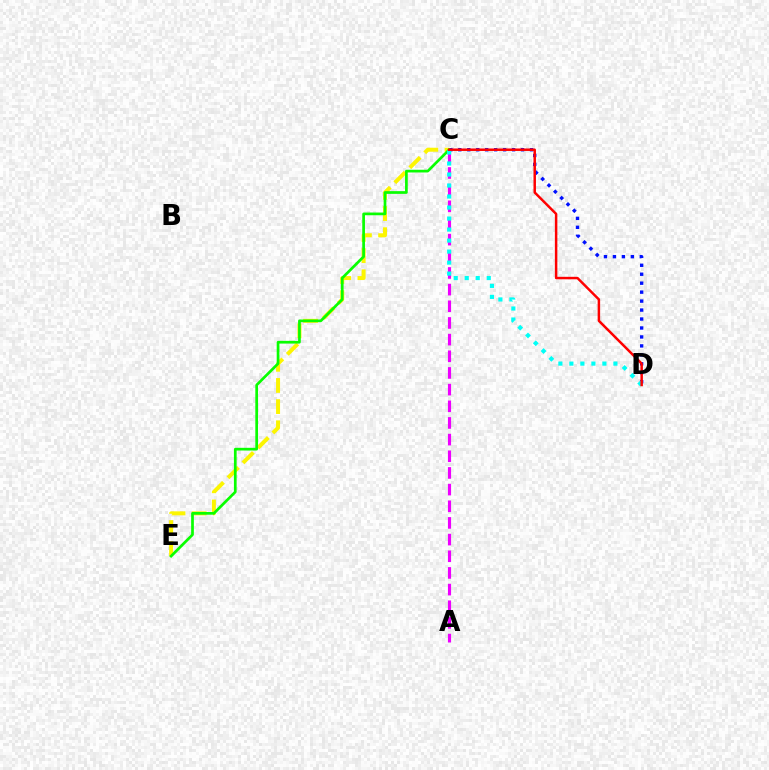{('C', 'E'): [{'color': '#fcf500', 'line_style': 'dashed', 'thickness': 2.87}, {'color': '#08ff00', 'line_style': 'solid', 'thickness': 1.95}], ('C', 'D'): [{'color': '#0010ff', 'line_style': 'dotted', 'thickness': 2.43}, {'color': '#00fff6', 'line_style': 'dotted', 'thickness': 2.99}, {'color': '#ff0000', 'line_style': 'solid', 'thickness': 1.79}], ('A', 'C'): [{'color': '#ee00ff', 'line_style': 'dashed', 'thickness': 2.26}]}